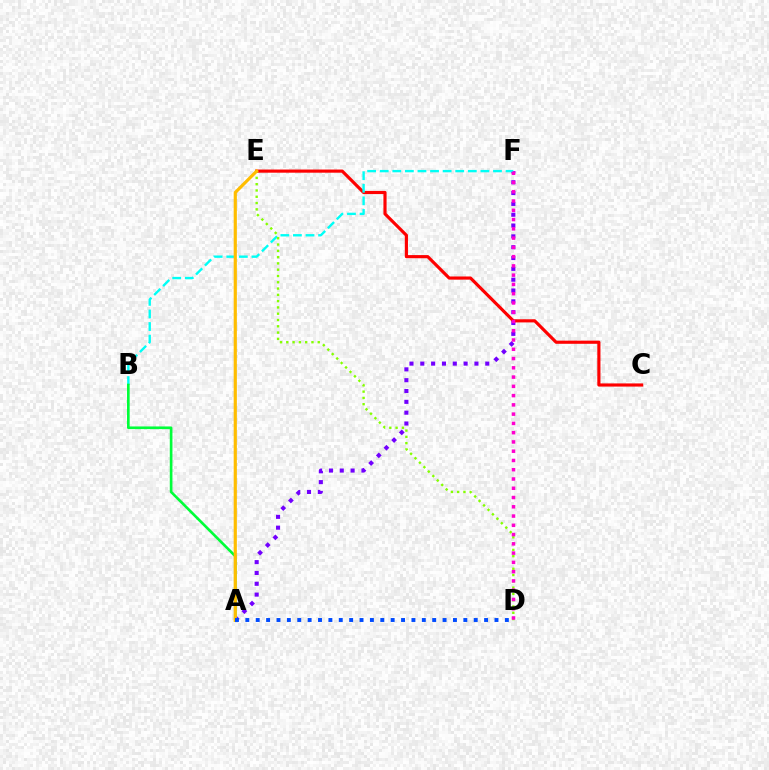{('A', 'F'): [{'color': '#7200ff', 'line_style': 'dotted', 'thickness': 2.94}], ('C', 'E'): [{'color': '#ff0000', 'line_style': 'solid', 'thickness': 2.27}], ('B', 'F'): [{'color': '#00fff6', 'line_style': 'dashed', 'thickness': 1.71}], ('D', 'E'): [{'color': '#84ff00', 'line_style': 'dotted', 'thickness': 1.71}], ('A', 'B'): [{'color': '#00ff39', 'line_style': 'solid', 'thickness': 1.91}], ('D', 'F'): [{'color': '#ff00cf', 'line_style': 'dotted', 'thickness': 2.52}], ('A', 'E'): [{'color': '#ffbd00', 'line_style': 'solid', 'thickness': 2.28}], ('A', 'D'): [{'color': '#004bff', 'line_style': 'dotted', 'thickness': 2.82}]}